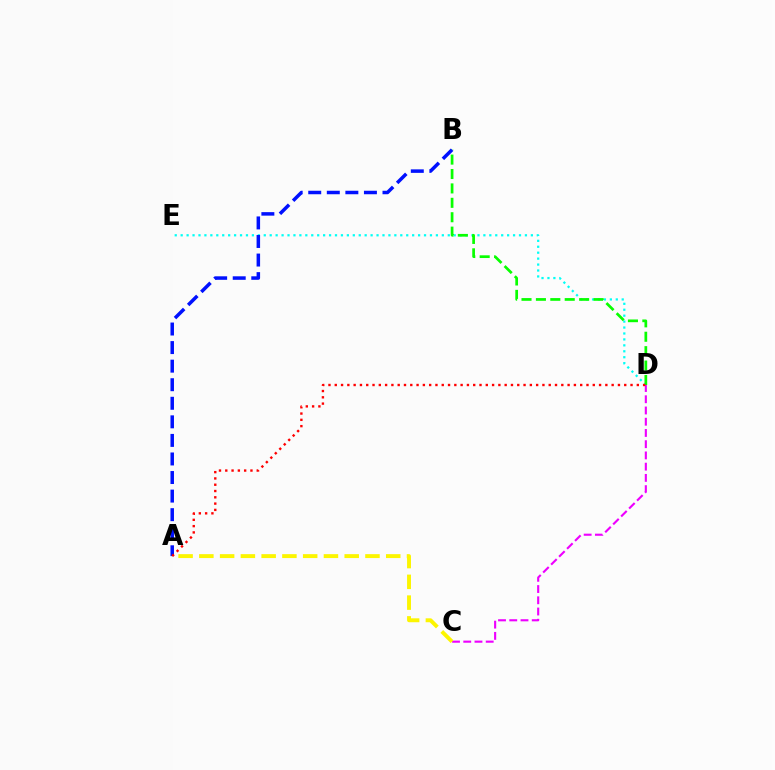{('D', 'E'): [{'color': '#00fff6', 'line_style': 'dotted', 'thickness': 1.61}], ('C', 'D'): [{'color': '#ee00ff', 'line_style': 'dashed', 'thickness': 1.53}], ('B', 'D'): [{'color': '#08ff00', 'line_style': 'dashed', 'thickness': 1.96}], ('A', 'B'): [{'color': '#0010ff', 'line_style': 'dashed', 'thickness': 2.52}], ('A', 'D'): [{'color': '#ff0000', 'line_style': 'dotted', 'thickness': 1.71}], ('A', 'C'): [{'color': '#fcf500', 'line_style': 'dashed', 'thickness': 2.82}]}